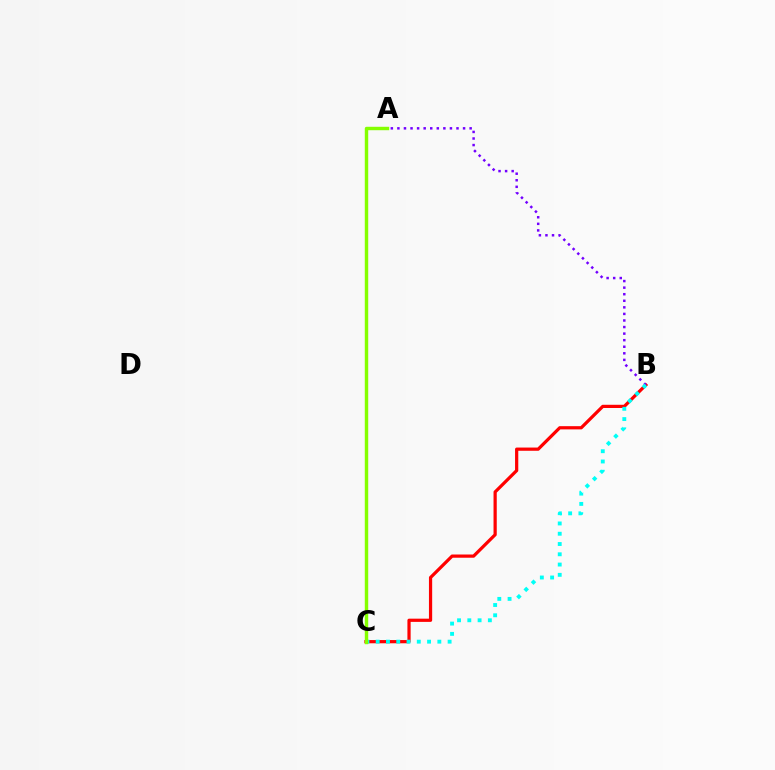{('B', 'C'): [{'color': '#ff0000', 'line_style': 'solid', 'thickness': 2.32}, {'color': '#00fff6', 'line_style': 'dotted', 'thickness': 2.79}], ('A', 'B'): [{'color': '#7200ff', 'line_style': 'dotted', 'thickness': 1.78}], ('A', 'C'): [{'color': '#84ff00', 'line_style': 'solid', 'thickness': 2.47}]}